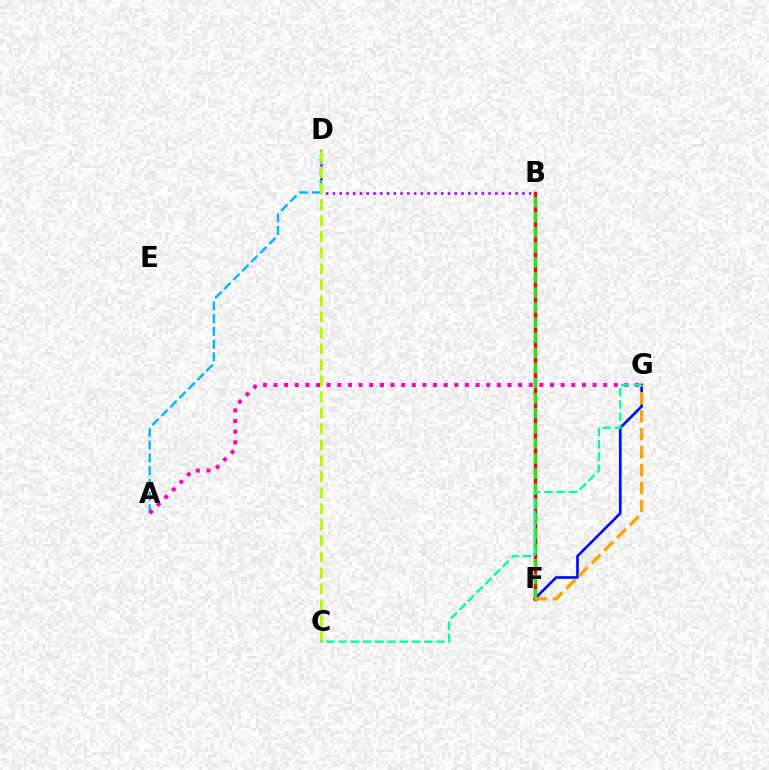{('A', 'D'): [{'color': '#00b5ff', 'line_style': 'dashed', 'thickness': 1.73}], ('A', 'G'): [{'color': '#ff00bd', 'line_style': 'dotted', 'thickness': 2.89}], ('B', 'F'): [{'color': '#ff0000', 'line_style': 'solid', 'thickness': 2.48}, {'color': '#08ff00', 'line_style': 'dashed', 'thickness': 2.05}], ('F', 'G'): [{'color': '#0010ff', 'line_style': 'solid', 'thickness': 1.96}, {'color': '#ffa500', 'line_style': 'dashed', 'thickness': 2.44}], ('B', 'D'): [{'color': '#9b00ff', 'line_style': 'dotted', 'thickness': 1.84}], ('C', 'D'): [{'color': '#b3ff00', 'line_style': 'dashed', 'thickness': 2.17}], ('C', 'G'): [{'color': '#00ff9d', 'line_style': 'dashed', 'thickness': 1.66}]}